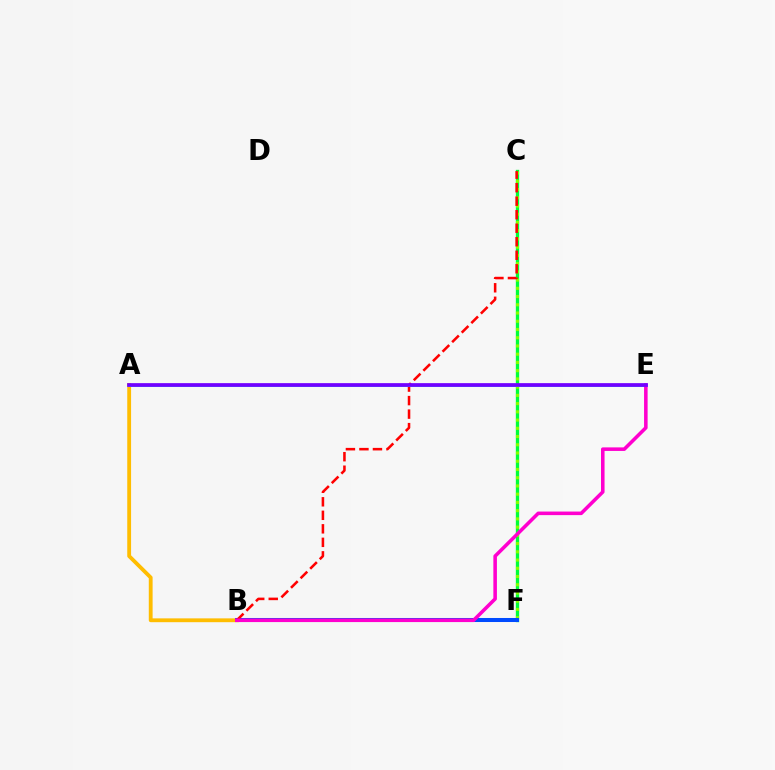{('A', 'B'): [{'color': '#ffbd00', 'line_style': 'solid', 'thickness': 2.75}], ('C', 'F'): [{'color': '#00ff39', 'line_style': 'solid', 'thickness': 2.39}, {'color': '#84ff00', 'line_style': 'dotted', 'thickness': 2.24}], ('B', 'F'): [{'color': '#004bff', 'line_style': 'solid', 'thickness': 2.91}], ('B', 'C'): [{'color': '#ff0000', 'line_style': 'dashed', 'thickness': 1.84}], ('A', 'E'): [{'color': '#00fff6', 'line_style': 'solid', 'thickness': 2.1}, {'color': '#7200ff', 'line_style': 'solid', 'thickness': 2.68}], ('B', 'E'): [{'color': '#ff00cf', 'line_style': 'solid', 'thickness': 2.56}]}